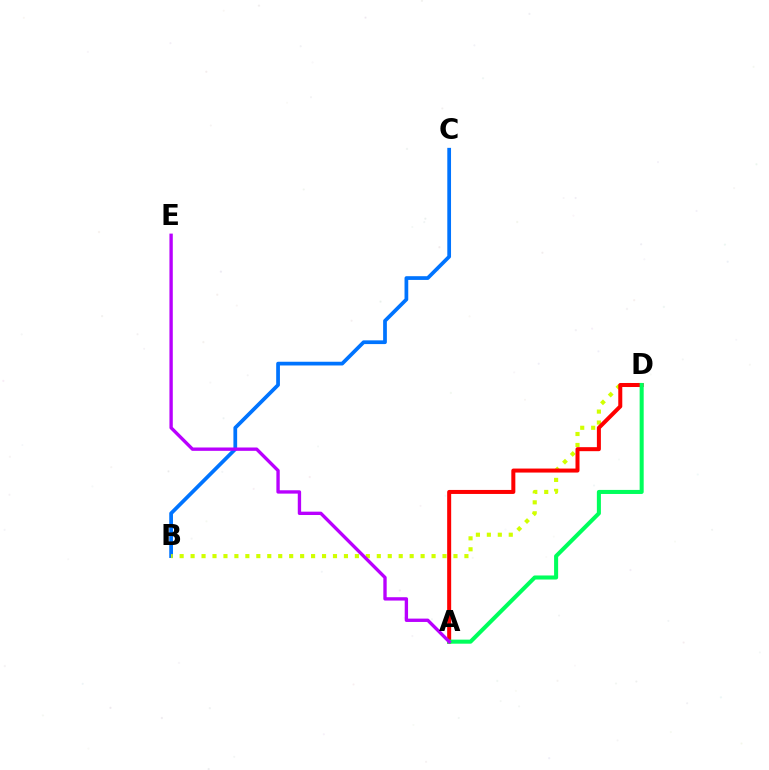{('B', 'C'): [{'color': '#0074ff', 'line_style': 'solid', 'thickness': 2.69}], ('B', 'D'): [{'color': '#d1ff00', 'line_style': 'dotted', 'thickness': 2.98}], ('A', 'D'): [{'color': '#ff0000', 'line_style': 'solid', 'thickness': 2.89}, {'color': '#00ff5c', 'line_style': 'solid', 'thickness': 2.92}], ('A', 'E'): [{'color': '#b900ff', 'line_style': 'solid', 'thickness': 2.41}]}